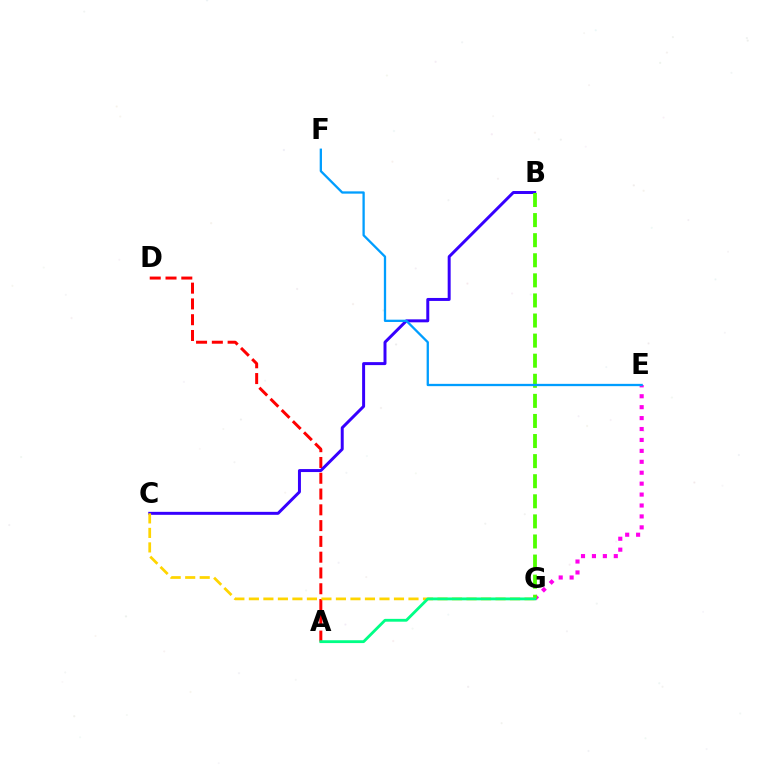{('A', 'D'): [{'color': '#ff0000', 'line_style': 'dashed', 'thickness': 2.14}], ('E', 'G'): [{'color': '#ff00ed', 'line_style': 'dotted', 'thickness': 2.97}], ('B', 'C'): [{'color': '#3700ff', 'line_style': 'solid', 'thickness': 2.14}], ('B', 'G'): [{'color': '#4fff00', 'line_style': 'dashed', 'thickness': 2.73}], ('C', 'G'): [{'color': '#ffd500', 'line_style': 'dashed', 'thickness': 1.97}], ('A', 'G'): [{'color': '#00ff86', 'line_style': 'solid', 'thickness': 2.04}], ('E', 'F'): [{'color': '#009eff', 'line_style': 'solid', 'thickness': 1.65}]}